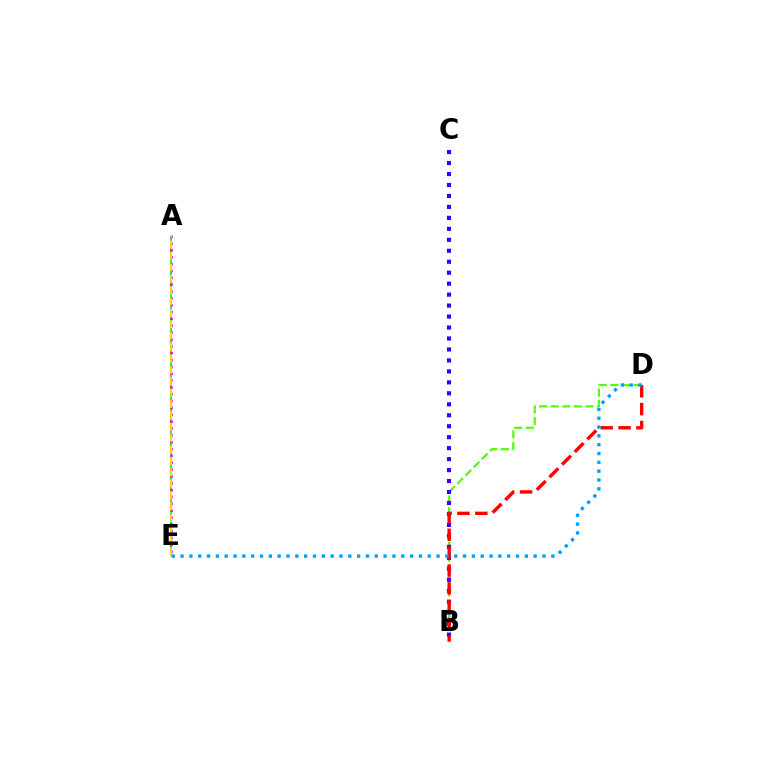{('B', 'D'): [{'color': '#4fff00', 'line_style': 'dashed', 'thickness': 1.57}, {'color': '#ff0000', 'line_style': 'dashed', 'thickness': 2.43}], ('B', 'C'): [{'color': '#3700ff', 'line_style': 'dotted', 'thickness': 2.98}], ('A', 'E'): [{'color': '#00ff86', 'line_style': 'dashed', 'thickness': 1.53}, {'color': '#ff00ed', 'line_style': 'dotted', 'thickness': 1.86}, {'color': '#ffd500', 'line_style': 'dashed', 'thickness': 1.55}], ('D', 'E'): [{'color': '#009eff', 'line_style': 'dotted', 'thickness': 2.4}]}